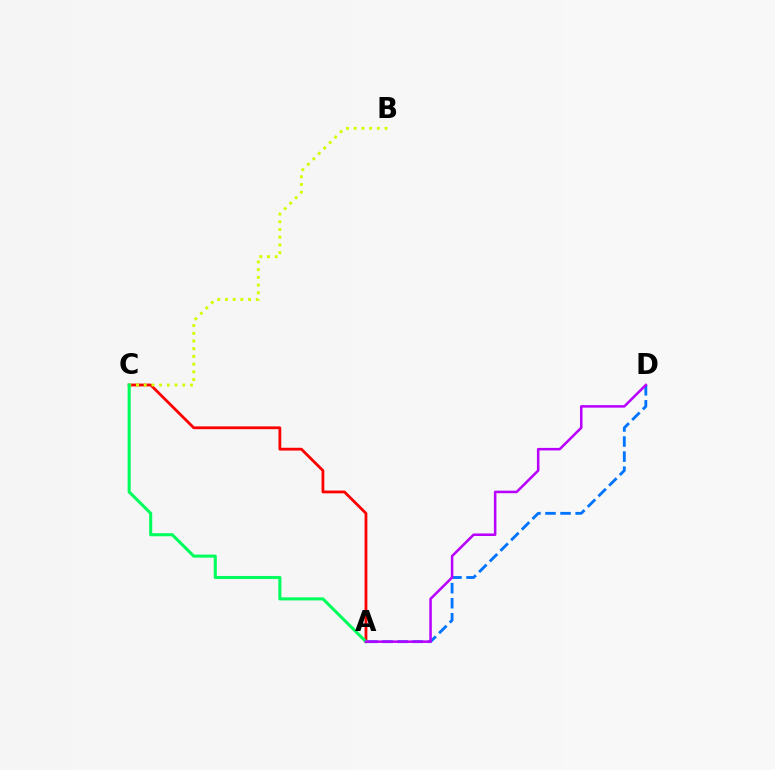{('A', 'D'): [{'color': '#0074ff', 'line_style': 'dashed', 'thickness': 2.05}, {'color': '#b900ff', 'line_style': 'solid', 'thickness': 1.82}], ('A', 'C'): [{'color': '#ff0000', 'line_style': 'solid', 'thickness': 2.01}, {'color': '#00ff5c', 'line_style': 'solid', 'thickness': 2.21}], ('B', 'C'): [{'color': '#d1ff00', 'line_style': 'dotted', 'thickness': 2.1}]}